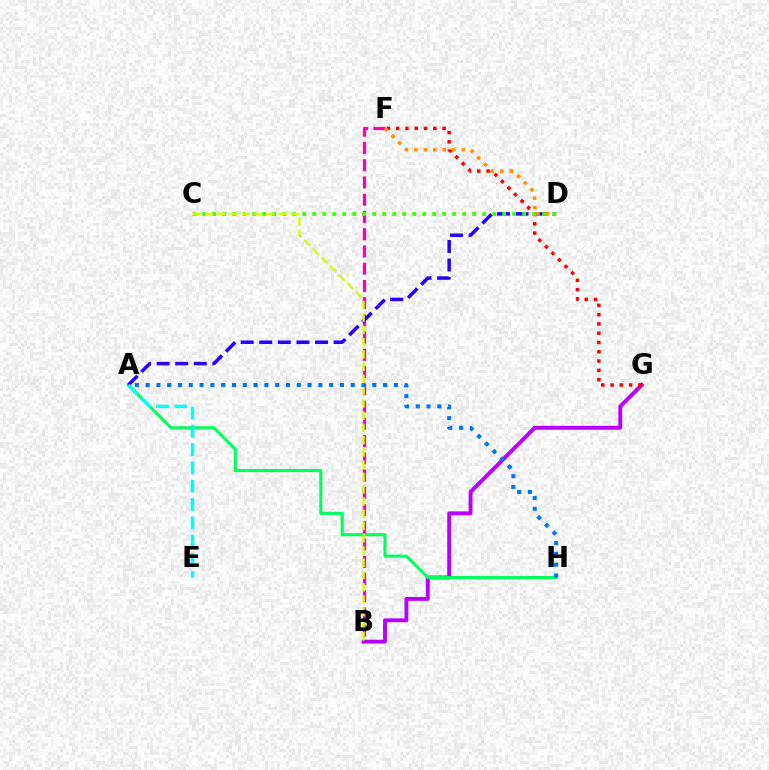{('B', 'G'): [{'color': '#b900ff', 'line_style': 'solid', 'thickness': 2.81}], ('A', 'H'): [{'color': '#00ff5c', 'line_style': 'solid', 'thickness': 2.21}, {'color': '#0074ff', 'line_style': 'dotted', 'thickness': 2.93}], ('B', 'F'): [{'color': '#ff00ac', 'line_style': 'dashed', 'thickness': 2.34}], ('A', 'D'): [{'color': '#2500ff', 'line_style': 'dashed', 'thickness': 2.52}], ('F', 'G'): [{'color': '#ff0000', 'line_style': 'dotted', 'thickness': 2.52}], ('D', 'F'): [{'color': '#ff9400', 'line_style': 'dotted', 'thickness': 2.58}], ('A', 'E'): [{'color': '#00fff6', 'line_style': 'dashed', 'thickness': 2.49}], ('C', 'D'): [{'color': '#3dff00', 'line_style': 'dotted', 'thickness': 2.72}], ('B', 'C'): [{'color': '#d1ff00', 'line_style': 'dashed', 'thickness': 1.67}]}